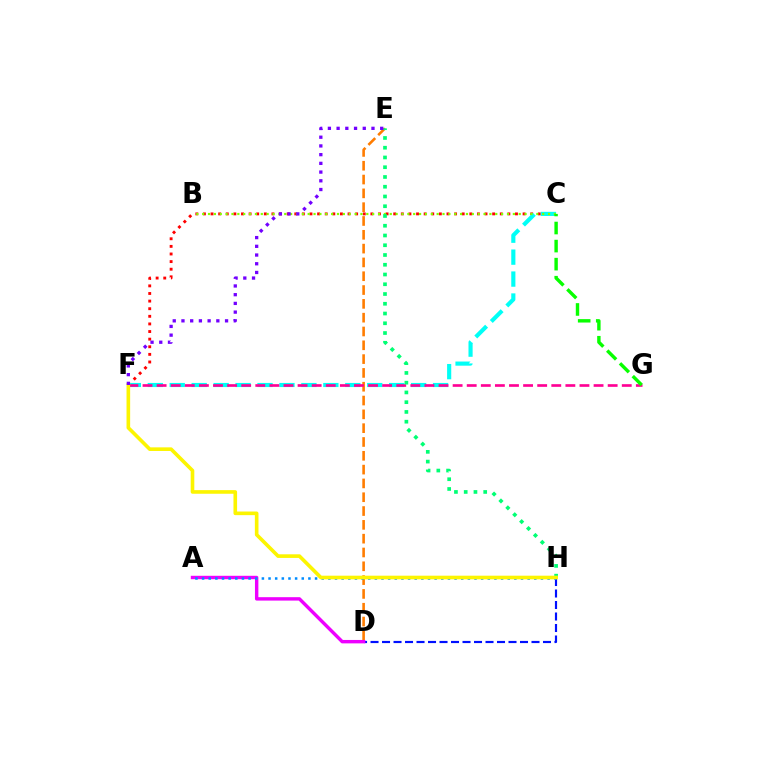{('D', 'H'): [{'color': '#0010ff', 'line_style': 'dashed', 'thickness': 1.56}], ('C', 'F'): [{'color': '#ff0000', 'line_style': 'dotted', 'thickness': 2.07}, {'color': '#00fff6', 'line_style': 'dashed', 'thickness': 2.98}], ('D', 'E'): [{'color': '#ff7c00', 'line_style': 'dashed', 'thickness': 1.88}], ('A', 'D'): [{'color': '#ee00ff', 'line_style': 'solid', 'thickness': 2.46}], ('A', 'H'): [{'color': '#008cff', 'line_style': 'dotted', 'thickness': 1.81}], ('B', 'C'): [{'color': '#84ff00', 'line_style': 'dotted', 'thickness': 1.59}], ('F', 'G'): [{'color': '#ff0094', 'line_style': 'dashed', 'thickness': 1.91}], ('E', 'H'): [{'color': '#00ff74', 'line_style': 'dotted', 'thickness': 2.65}], ('F', 'H'): [{'color': '#fcf500', 'line_style': 'solid', 'thickness': 2.61}], ('E', 'F'): [{'color': '#7200ff', 'line_style': 'dotted', 'thickness': 2.37}], ('C', 'G'): [{'color': '#08ff00', 'line_style': 'dashed', 'thickness': 2.45}]}